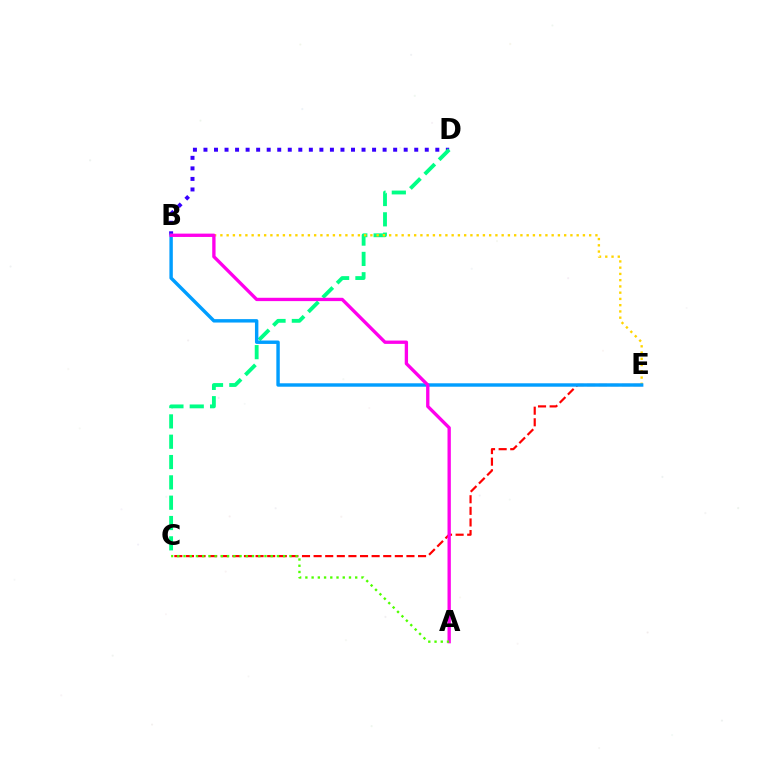{('C', 'E'): [{'color': '#ff0000', 'line_style': 'dashed', 'thickness': 1.58}], ('B', 'D'): [{'color': '#3700ff', 'line_style': 'dotted', 'thickness': 2.86}], ('C', 'D'): [{'color': '#00ff86', 'line_style': 'dashed', 'thickness': 2.76}], ('B', 'E'): [{'color': '#ffd500', 'line_style': 'dotted', 'thickness': 1.7}, {'color': '#009eff', 'line_style': 'solid', 'thickness': 2.46}], ('A', 'B'): [{'color': '#ff00ed', 'line_style': 'solid', 'thickness': 2.4}], ('A', 'C'): [{'color': '#4fff00', 'line_style': 'dotted', 'thickness': 1.69}]}